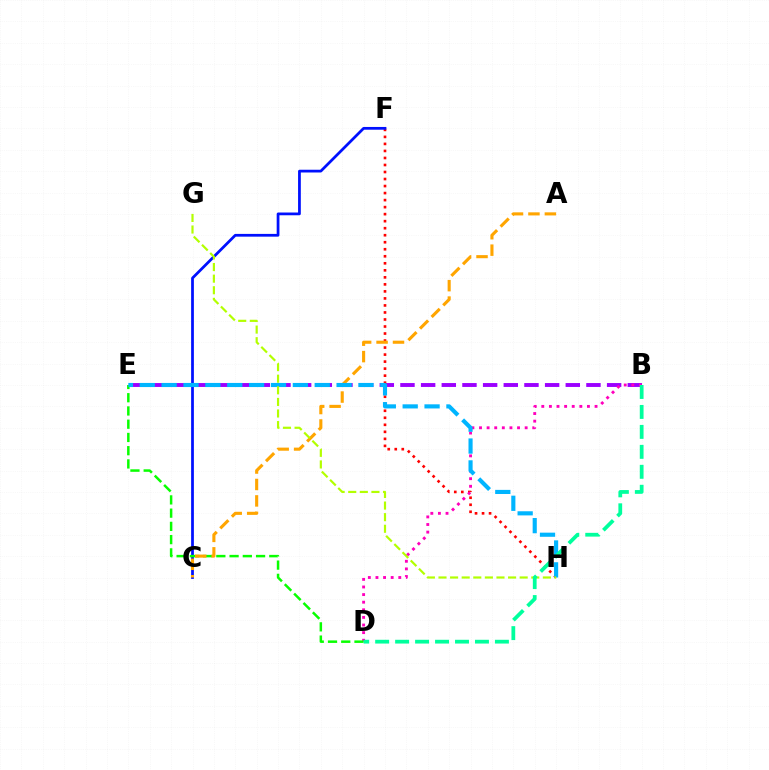{('B', 'E'): [{'color': '#9b00ff', 'line_style': 'dashed', 'thickness': 2.81}], ('F', 'H'): [{'color': '#ff0000', 'line_style': 'dotted', 'thickness': 1.91}], ('B', 'D'): [{'color': '#ff00bd', 'line_style': 'dotted', 'thickness': 2.07}, {'color': '#00ff9d', 'line_style': 'dashed', 'thickness': 2.71}], ('C', 'F'): [{'color': '#0010ff', 'line_style': 'solid', 'thickness': 1.98}], ('D', 'E'): [{'color': '#08ff00', 'line_style': 'dashed', 'thickness': 1.8}], ('A', 'C'): [{'color': '#ffa500', 'line_style': 'dashed', 'thickness': 2.23}], ('E', 'H'): [{'color': '#00b5ff', 'line_style': 'dashed', 'thickness': 2.97}], ('G', 'H'): [{'color': '#b3ff00', 'line_style': 'dashed', 'thickness': 1.58}]}